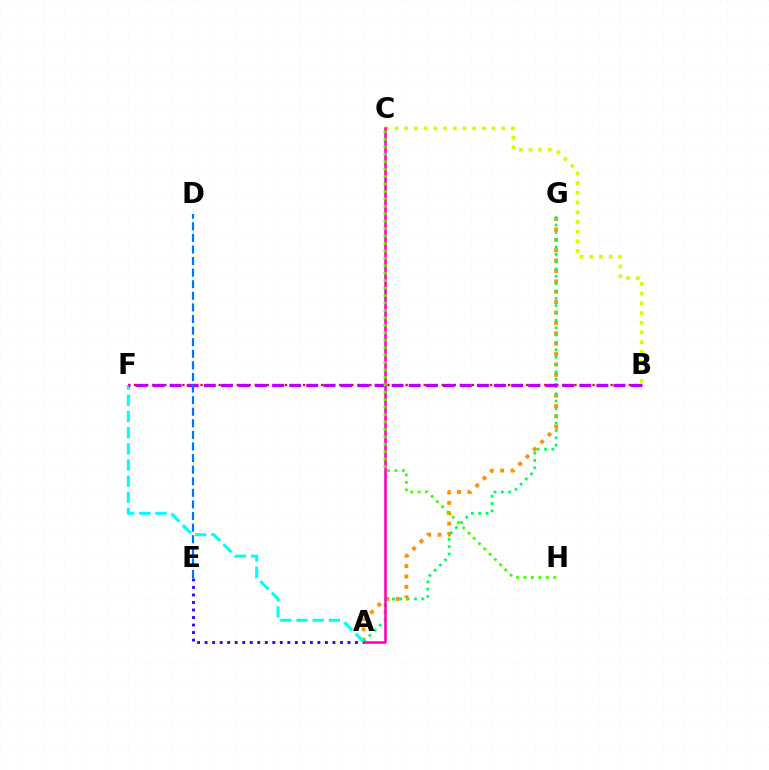{('A', 'G'): [{'color': '#ff9400', 'line_style': 'dotted', 'thickness': 2.82}, {'color': '#00ff5c', 'line_style': 'dotted', 'thickness': 1.99}], ('B', 'F'): [{'color': '#ff0000', 'line_style': 'dotted', 'thickness': 1.64}, {'color': '#b900ff', 'line_style': 'dashed', 'thickness': 2.32}], ('A', 'E'): [{'color': '#2500ff', 'line_style': 'dotted', 'thickness': 2.04}], ('A', 'F'): [{'color': '#00fff6', 'line_style': 'dashed', 'thickness': 2.2}], ('B', 'C'): [{'color': '#d1ff00', 'line_style': 'dotted', 'thickness': 2.64}], ('A', 'C'): [{'color': '#ff00ac', 'line_style': 'solid', 'thickness': 1.82}], ('C', 'H'): [{'color': '#3dff00', 'line_style': 'dotted', 'thickness': 2.02}], ('D', 'E'): [{'color': '#0074ff', 'line_style': 'dashed', 'thickness': 1.57}]}